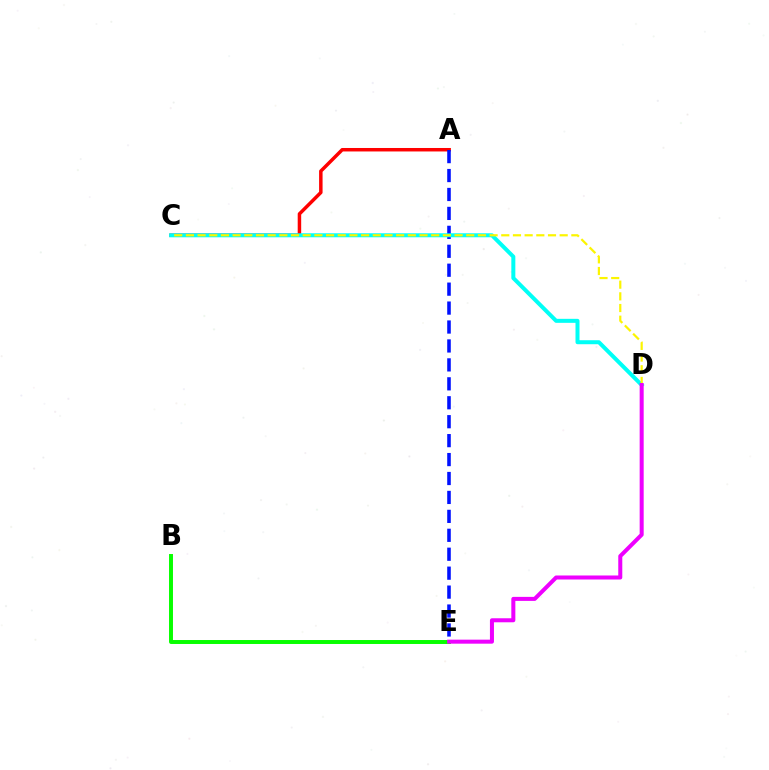{('A', 'C'): [{'color': '#ff0000', 'line_style': 'solid', 'thickness': 2.5}], ('A', 'E'): [{'color': '#0010ff', 'line_style': 'dashed', 'thickness': 2.57}], ('C', 'D'): [{'color': '#00fff6', 'line_style': 'solid', 'thickness': 2.88}, {'color': '#fcf500', 'line_style': 'dashed', 'thickness': 1.59}], ('B', 'E'): [{'color': '#08ff00', 'line_style': 'solid', 'thickness': 2.85}], ('D', 'E'): [{'color': '#ee00ff', 'line_style': 'solid', 'thickness': 2.9}]}